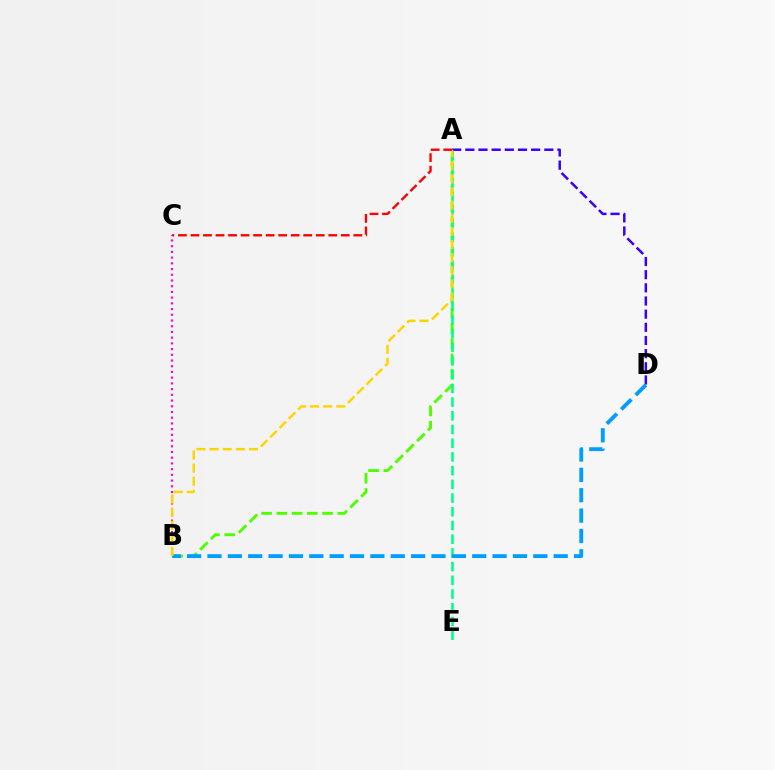{('A', 'B'): [{'color': '#4fff00', 'line_style': 'dashed', 'thickness': 2.07}, {'color': '#ffd500', 'line_style': 'dashed', 'thickness': 1.78}], ('A', 'E'): [{'color': '#00ff86', 'line_style': 'dashed', 'thickness': 1.86}], ('B', 'C'): [{'color': '#ff00ed', 'line_style': 'dotted', 'thickness': 1.55}], ('B', 'D'): [{'color': '#009eff', 'line_style': 'dashed', 'thickness': 2.77}], ('A', 'D'): [{'color': '#3700ff', 'line_style': 'dashed', 'thickness': 1.79}], ('A', 'C'): [{'color': '#ff0000', 'line_style': 'dashed', 'thickness': 1.7}]}